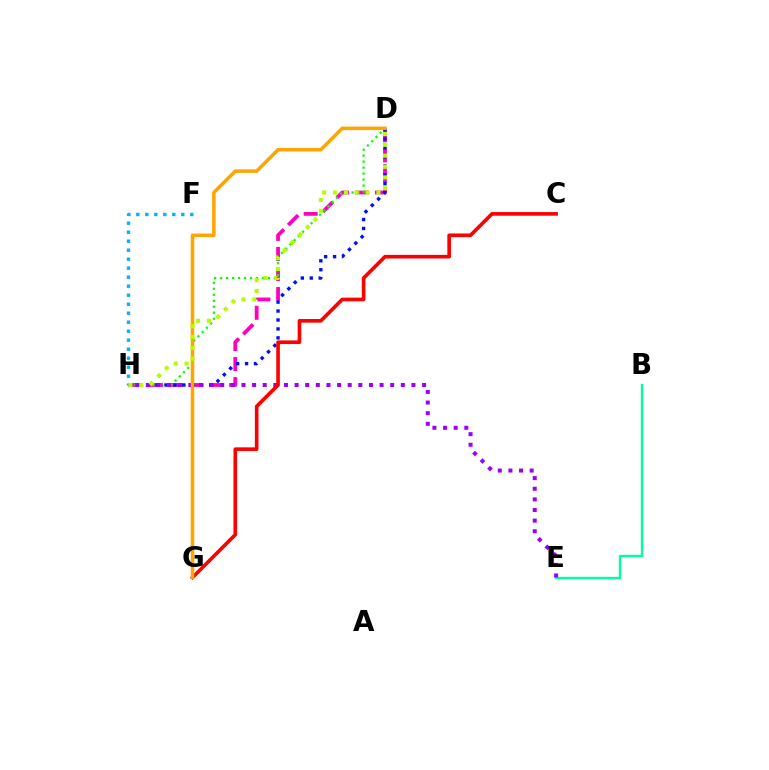{('D', 'H'): [{'color': '#ff00bd', 'line_style': 'dashed', 'thickness': 2.72}, {'color': '#08ff00', 'line_style': 'dotted', 'thickness': 1.63}, {'color': '#0010ff', 'line_style': 'dotted', 'thickness': 2.43}, {'color': '#b3ff00', 'line_style': 'dotted', 'thickness': 2.95}], ('B', 'E'): [{'color': '#00ff9d', 'line_style': 'solid', 'thickness': 1.73}], ('E', 'H'): [{'color': '#9b00ff', 'line_style': 'dotted', 'thickness': 2.89}], ('C', 'G'): [{'color': '#ff0000', 'line_style': 'solid', 'thickness': 2.62}], ('F', 'H'): [{'color': '#00b5ff', 'line_style': 'dotted', 'thickness': 2.45}], ('D', 'G'): [{'color': '#ffa500', 'line_style': 'solid', 'thickness': 2.55}]}